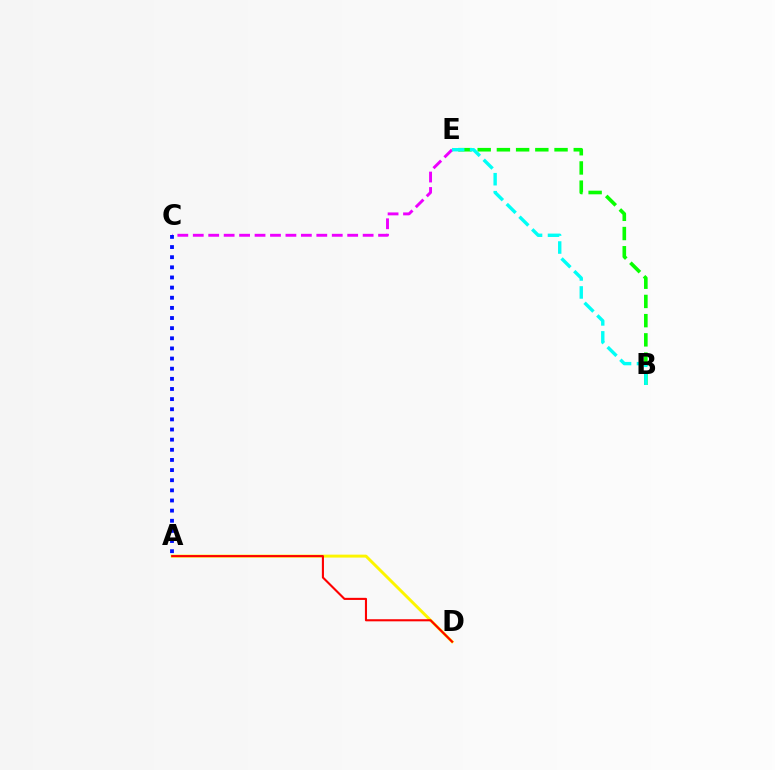{('B', 'E'): [{'color': '#08ff00', 'line_style': 'dashed', 'thickness': 2.61}, {'color': '#00fff6', 'line_style': 'dashed', 'thickness': 2.44}], ('C', 'E'): [{'color': '#ee00ff', 'line_style': 'dashed', 'thickness': 2.1}], ('A', 'D'): [{'color': '#fcf500', 'line_style': 'solid', 'thickness': 2.12}, {'color': '#ff0000', 'line_style': 'solid', 'thickness': 1.51}], ('A', 'C'): [{'color': '#0010ff', 'line_style': 'dotted', 'thickness': 2.75}]}